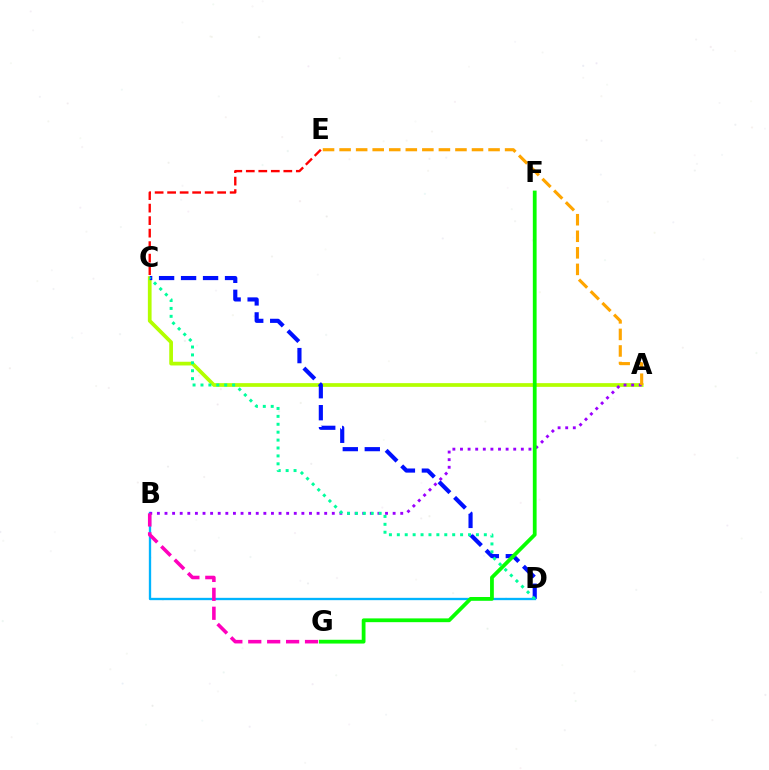{('A', 'C'): [{'color': '#b3ff00', 'line_style': 'solid', 'thickness': 2.68}], ('C', 'D'): [{'color': '#0010ff', 'line_style': 'dashed', 'thickness': 2.99}, {'color': '#00ff9d', 'line_style': 'dotted', 'thickness': 2.15}], ('B', 'D'): [{'color': '#00b5ff', 'line_style': 'solid', 'thickness': 1.68}], ('A', 'B'): [{'color': '#9b00ff', 'line_style': 'dotted', 'thickness': 2.07}], ('B', 'G'): [{'color': '#ff00bd', 'line_style': 'dashed', 'thickness': 2.57}], ('A', 'E'): [{'color': '#ffa500', 'line_style': 'dashed', 'thickness': 2.25}], ('C', 'E'): [{'color': '#ff0000', 'line_style': 'dashed', 'thickness': 1.7}], ('F', 'G'): [{'color': '#08ff00', 'line_style': 'solid', 'thickness': 2.72}]}